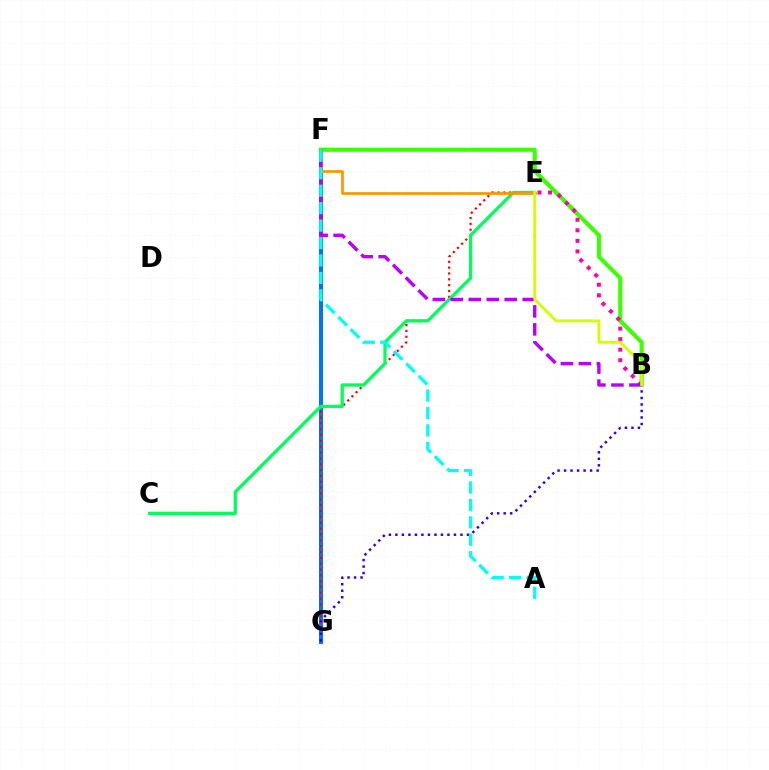{('F', 'G'): [{'color': '#0074ff', 'line_style': 'solid', 'thickness': 2.92}], ('B', 'F'): [{'color': '#3dff00', 'line_style': 'solid', 'thickness': 2.99}, {'color': '#b900ff', 'line_style': 'dashed', 'thickness': 2.44}], ('E', 'G'): [{'color': '#ff0000', 'line_style': 'dotted', 'thickness': 1.59}], ('B', 'E'): [{'color': '#ff00ac', 'line_style': 'dotted', 'thickness': 2.87}, {'color': '#d1ff00', 'line_style': 'solid', 'thickness': 2.08}], ('B', 'G'): [{'color': '#2500ff', 'line_style': 'dotted', 'thickness': 1.77}], ('C', 'E'): [{'color': '#00ff5c', 'line_style': 'solid', 'thickness': 2.37}], ('E', 'F'): [{'color': '#ff9400', 'line_style': 'solid', 'thickness': 1.93}], ('A', 'F'): [{'color': '#00fff6', 'line_style': 'dashed', 'thickness': 2.37}]}